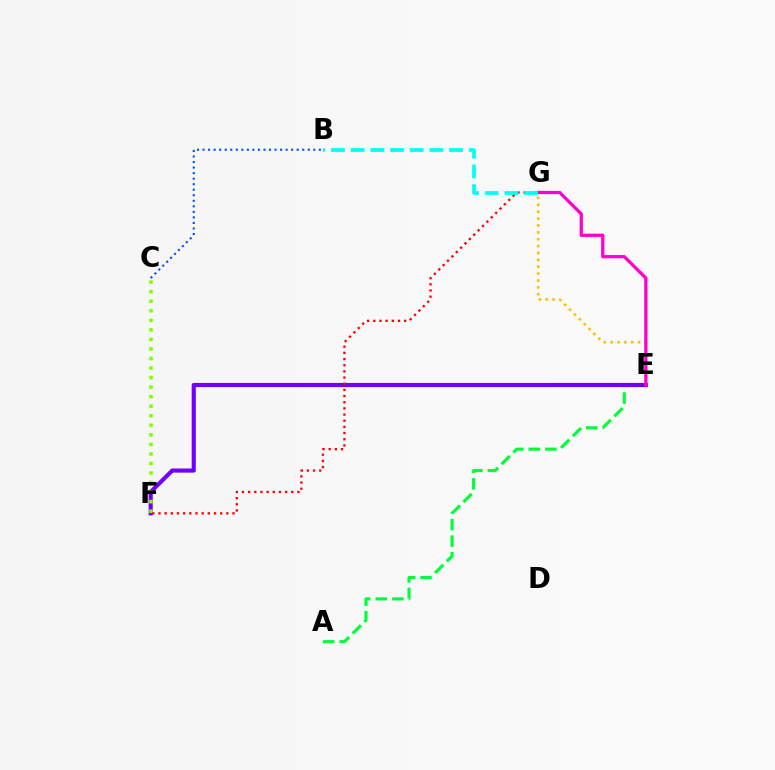{('A', 'E'): [{'color': '#00ff39', 'line_style': 'dashed', 'thickness': 2.25}], ('E', 'G'): [{'color': '#ffbd00', 'line_style': 'dotted', 'thickness': 1.87}, {'color': '#ff00cf', 'line_style': 'solid', 'thickness': 2.35}], ('E', 'F'): [{'color': '#7200ff', 'line_style': 'solid', 'thickness': 2.98}], ('C', 'F'): [{'color': '#84ff00', 'line_style': 'dotted', 'thickness': 2.59}], ('F', 'G'): [{'color': '#ff0000', 'line_style': 'dotted', 'thickness': 1.68}], ('B', 'G'): [{'color': '#00fff6', 'line_style': 'dashed', 'thickness': 2.67}], ('B', 'C'): [{'color': '#004bff', 'line_style': 'dotted', 'thickness': 1.5}]}